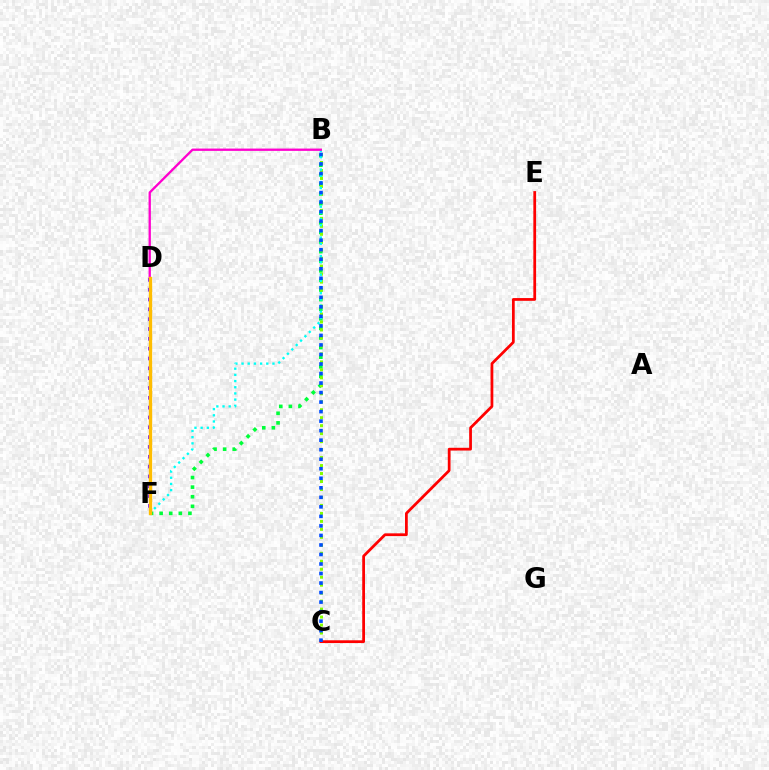{('B', 'F'): [{'color': '#00ff39', 'line_style': 'dotted', 'thickness': 2.61}, {'color': '#00fff6', 'line_style': 'dotted', 'thickness': 1.68}], ('D', 'F'): [{'color': '#7200ff', 'line_style': 'dotted', 'thickness': 2.67}, {'color': '#ffbd00', 'line_style': 'solid', 'thickness': 2.39}], ('B', 'C'): [{'color': '#84ff00', 'line_style': 'dotted', 'thickness': 2.17}, {'color': '#004bff', 'line_style': 'dotted', 'thickness': 2.59}], ('C', 'E'): [{'color': '#ff0000', 'line_style': 'solid', 'thickness': 1.99}], ('B', 'D'): [{'color': '#ff00cf', 'line_style': 'solid', 'thickness': 1.67}]}